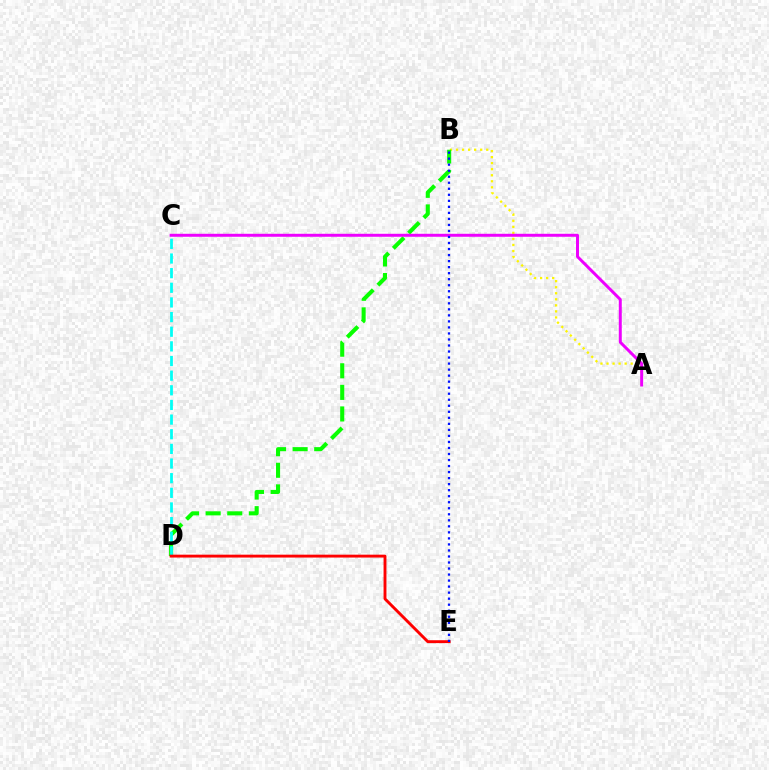{('A', 'B'): [{'color': '#fcf500', 'line_style': 'dotted', 'thickness': 1.64}], ('B', 'D'): [{'color': '#08ff00', 'line_style': 'dashed', 'thickness': 2.93}], ('A', 'C'): [{'color': '#ee00ff', 'line_style': 'solid', 'thickness': 2.14}], ('C', 'D'): [{'color': '#00fff6', 'line_style': 'dashed', 'thickness': 1.99}], ('D', 'E'): [{'color': '#ff0000', 'line_style': 'solid', 'thickness': 2.07}], ('B', 'E'): [{'color': '#0010ff', 'line_style': 'dotted', 'thickness': 1.64}]}